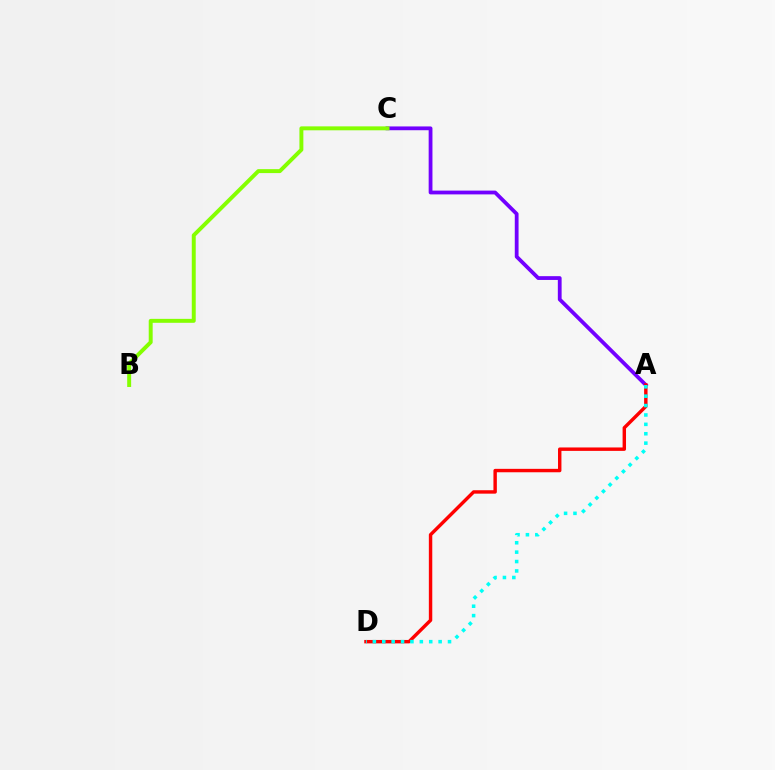{('A', 'C'): [{'color': '#7200ff', 'line_style': 'solid', 'thickness': 2.73}], ('A', 'D'): [{'color': '#ff0000', 'line_style': 'solid', 'thickness': 2.46}, {'color': '#00fff6', 'line_style': 'dotted', 'thickness': 2.55}], ('B', 'C'): [{'color': '#84ff00', 'line_style': 'solid', 'thickness': 2.84}]}